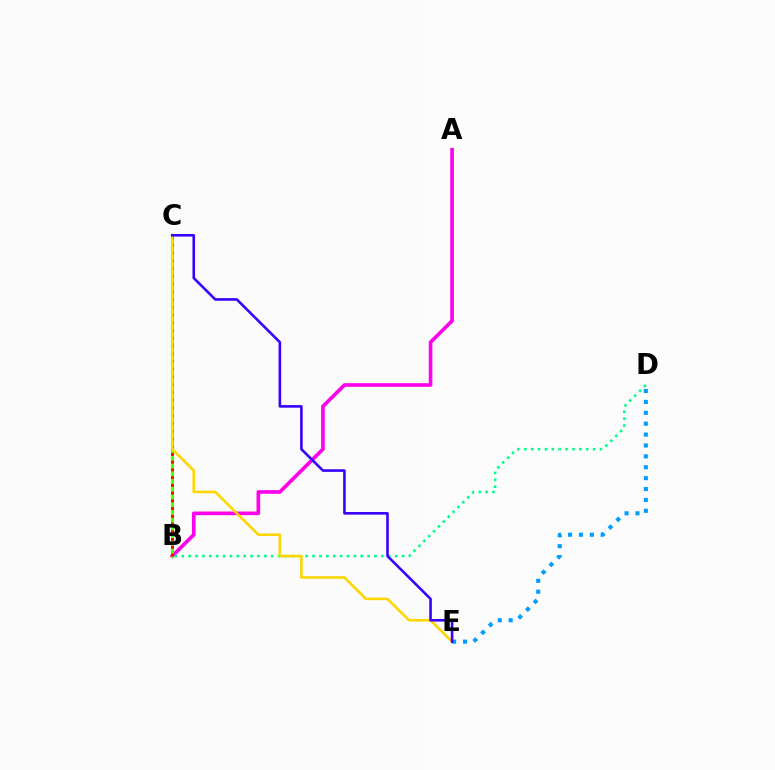{('A', 'B'): [{'color': '#ff00ed', 'line_style': 'solid', 'thickness': 2.62}], ('B', 'C'): [{'color': '#4fff00', 'line_style': 'solid', 'thickness': 2.21}, {'color': '#ff0000', 'line_style': 'dotted', 'thickness': 2.1}], ('B', 'D'): [{'color': '#00ff86', 'line_style': 'dotted', 'thickness': 1.87}], ('D', 'E'): [{'color': '#009eff', 'line_style': 'dotted', 'thickness': 2.96}], ('C', 'E'): [{'color': '#ffd500', 'line_style': 'solid', 'thickness': 1.87}, {'color': '#3700ff', 'line_style': 'solid', 'thickness': 1.86}]}